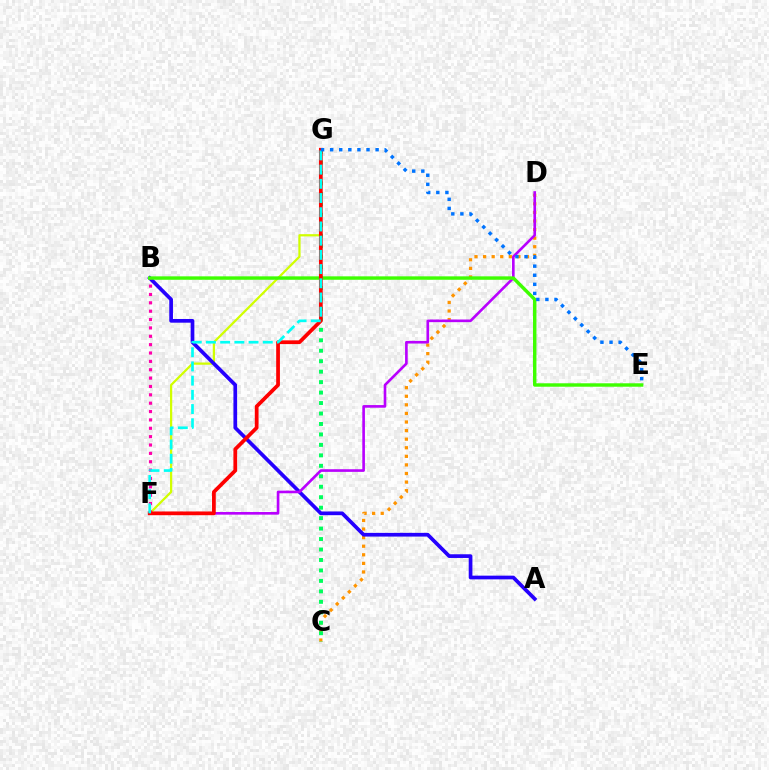{('C', 'D'): [{'color': '#ff9400', 'line_style': 'dotted', 'thickness': 2.33}], ('F', 'G'): [{'color': '#d1ff00', 'line_style': 'solid', 'thickness': 1.62}, {'color': '#ff0000', 'line_style': 'solid', 'thickness': 2.69}, {'color': '#00fff6', 'line_style': 'dashed', 'thickness': 1.93}], ('A', 'B'): [{'color': '#2500ff', 'line_style': 'solid', 'thickness': 2.66}], ('B', 'F'): [{'color': '#ff00ac', 'line_style': 'dotted', 'thickness': 2.27}], ('D', 'F'): [{'color': '#b900ff', 'line_style': 'solid', 'thickness': 1.9}], ('C', 'G'): [{'color': '#00ff5c', 'line_style': 'dotted', 'thickness': 2.84}], ('B', 'E'): [{'color': '#3dff00', 'line_style': 'solid', 'thickness': 2.47}], ('E', 'G'): [{'color': '#0074ff', 'line_style': 'dotted', 'thickness': 2.47}]}